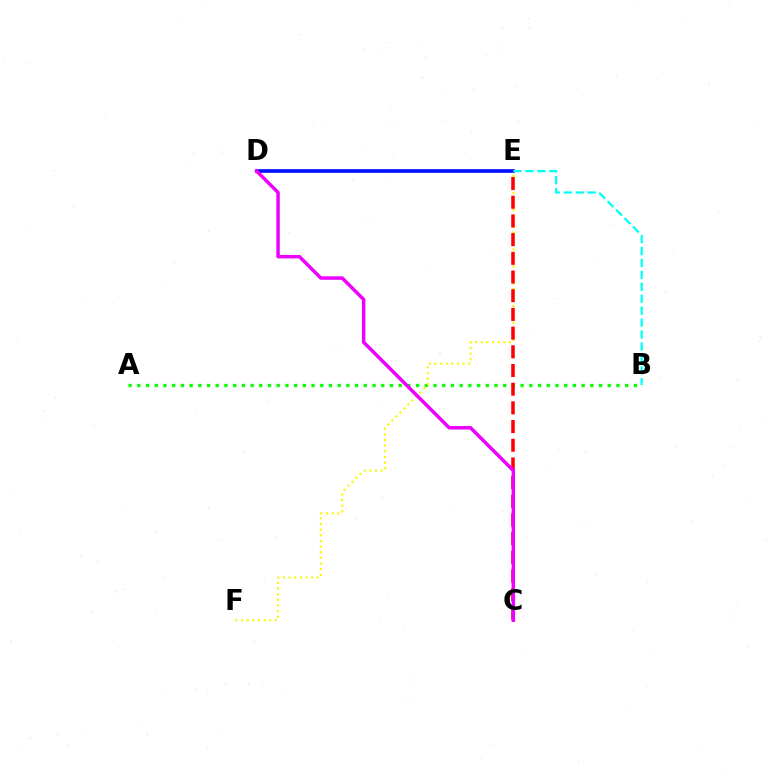{('A', 'B'): [{'color': '#08ff00', 'line_style': 'dotted', 'thickness': 2.37}], ('E', 'F'): [{'color': '#fcf500', 'line_style': 'dotted', 'thickness': 1.54}], ('D', 'E'): [{'color': '#0010ff', 'line_style': 'solid', 'thickness': 2.63}], ('C', 'E'): [{'color': '#ff0000', 'line_style': 'dashed', 'thickness': 2.54}], ('C', 'D'): [{'color': '#ee00ff', 'line_style': 'solid', 'thickness': 2.49}], ('B', 'E'): [{'color': '#00fff6', 'line_style': 'dashed', 'thickness': 1.62}]}